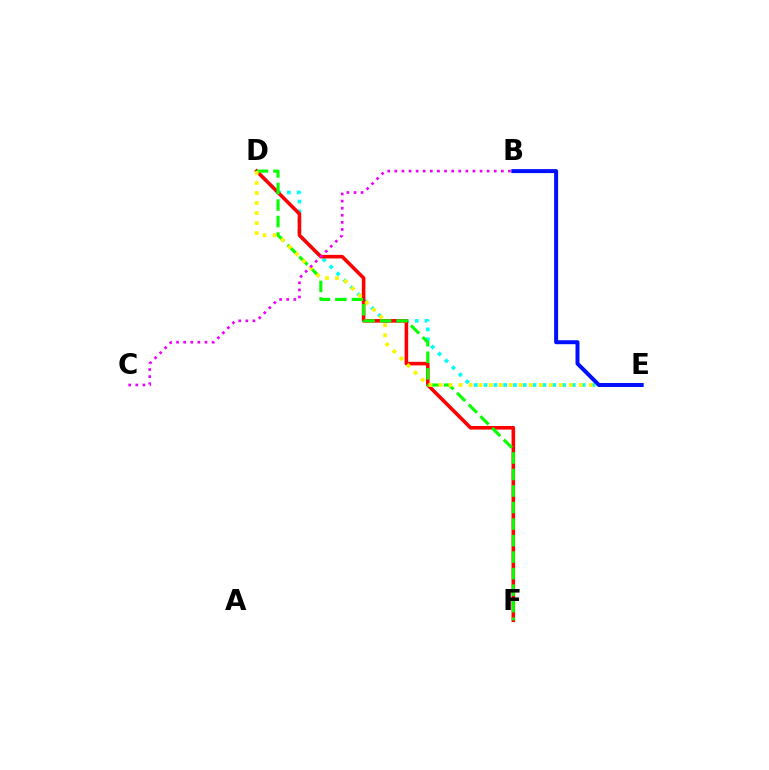{('D', 'E'): [{'color': '#00fff6', 'line_style': 'dotted', 'thickness': 2.67}, {'color': '#fcf500', 'line_style': 'dotted', 'thickness': 2.72}], ('D', 'F'): [{'color': '#ff0000', 'line_style': 'solid', 'thickness': 2.58}, {'color': '#08ff00', 'line_style': 'dashed', 'thickness': 2.24}], ('B', 'E'): [{'color': '#0010ff', 'line_style': 'solid', 'thickness': 2.87}], ('B', 'C'): [{'color': '#ee00ff', 'line_style': 'dotted', 'thickness': 1.93}]}